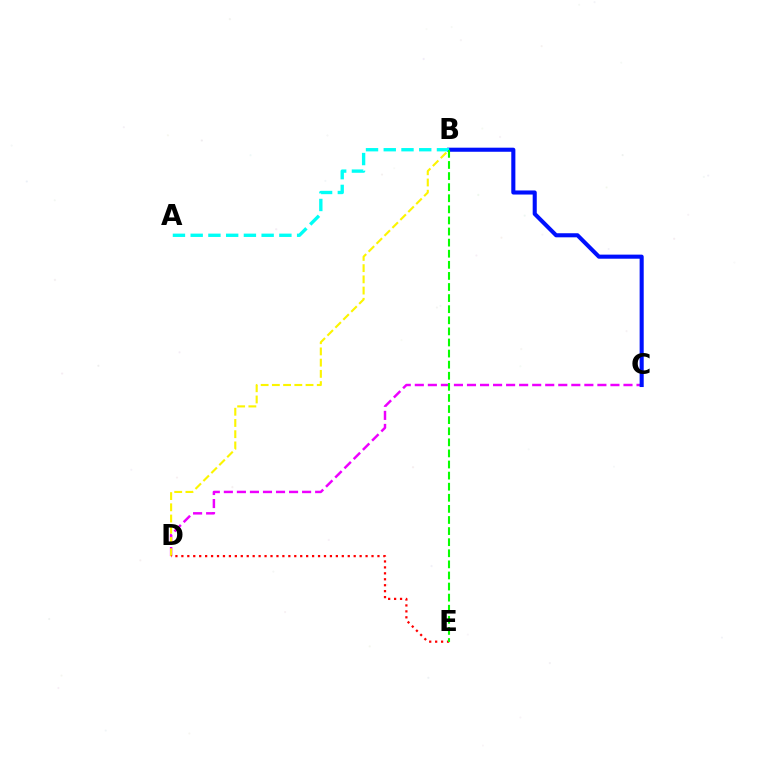{('C', 'D'): [{'color': '#ee00ff', 'line_style': 'dashed', 'thickness': 1.77}], ('B', 'D'): [{'color': '#fcf500', 'line_style': 'dashed', 'thickness': 1.52}], ('B', 'C'): [{'color': '#0010ff', 'line_style': 'solid', 'thickness': 2.94}], ('D', 'E'): [{'color': '#ff0000', 'line_style': 'dotted', 'thickness': 1.61}], ('A', 'B'): [{'color': '#00fff6', 'line_style': 'dashed', 'thickness': 2.41}], ('B', 'E'): [{'color': '#08ff00', 'line_style': 'dashed', 'thickness': 1.51}]}